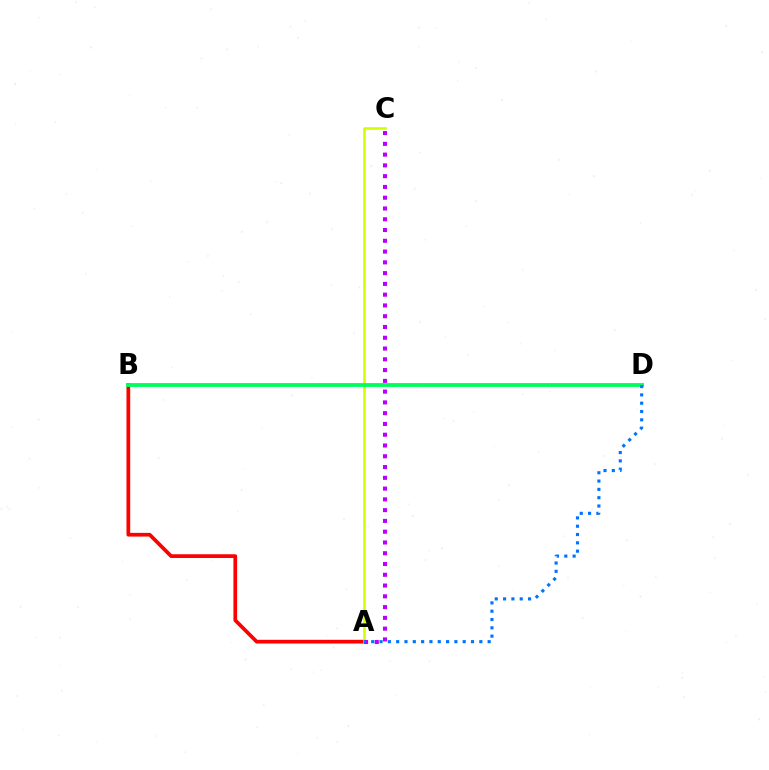{('A', 'B'): [{'color': '#ff0000', 'line_style': 'solid', 'thickness': 2.68}], ('A', 'C'): [{'color': '#d1ff00', 'line_style': 'solid', 'thickness': 1.89}, {'color': '#b900ff', 'line_style': 'dotted', 'thickness': 2.93}], ('B', 'D'): [{'color': '#00ff5c', 'line_style': 'solid', 'thickness': 2.76}], ('A', 'D'): [{'color': '#0074ff', 'line_style': 'dotted', 'thickness': 2.26}]}